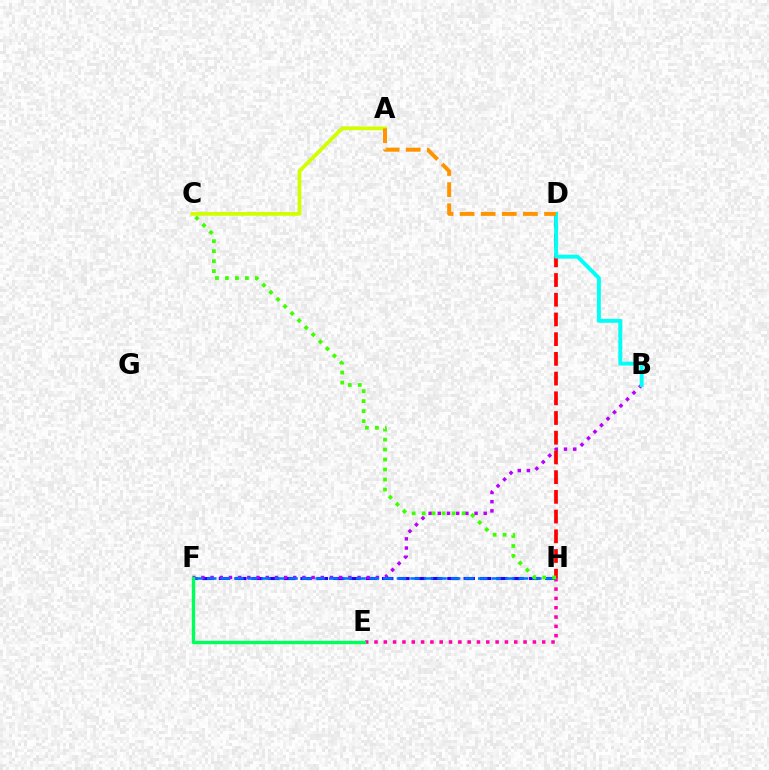{('F', 'H'): [{'color': '#2500ff', 'line_style': 'dashed', 'thickness': 2.22}, {'color': '#0074ff', 'line_style': 'dashed', 'thickness': 1.84}], ('B', 'F'): [{'color': '#b900ff', 'line_style': 'dotted', 'thickness': 2.5}], ('E', 'H'): [{'color': '#ff00ac', 'line_style': 'dotted', 'thickness': 2.53}], ('D', 'H'): [{'color': '#ff0000', 'line_style': 'dashed', 'thickness': 2.68}], ('A', 'C'): [{'color': '#d1ff00', 'line_style': 'solid', 'thickness': 2.7}], ('E', 'F'): [{'color': '#00ff5c', 'line_style': 'solid', 'thickness': 2.44}], ('B', 'D'): [{'color': '#00fff6', 'line_style': 'solid', 'thickness': 2.84}], ('C', 'H'): [{'color': '#3dff00', 'line_style': 'dotted', 'thickness': 2.71}], ('A', 'D'): [{'color': '#ff9400', 'line_style': 'dashed', 'thickness': 2.87}]}